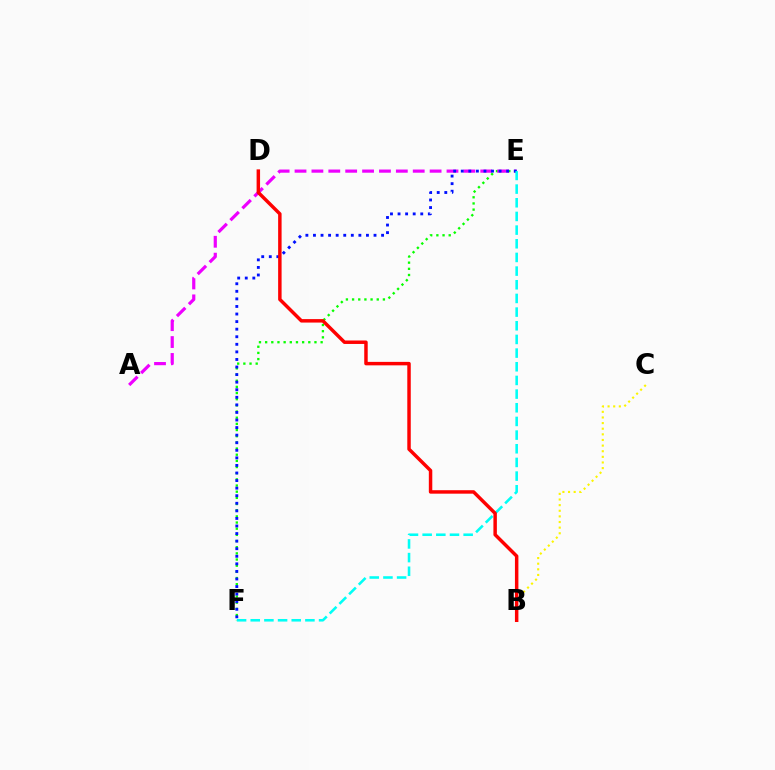{('E', 'F'): [{'color': '#08ff00', 'line_style': 'dotted', 'thickness': 1.68}, {'color': '#0010ff', 'line_style': 'dotted', 'thickness': 2.06}, {'color': '#00fff6', 'line_style': 'dashed', 'thickness': 1.86}], ('A', 'E'): [{'color': '#ee00ff', 'line_style': 'dashed', 'thickness': 2.29}], ('B', 'C'): [{'color': '#fcf500', 'line_style': 'dotted', 'thickness': 1.53}], ('B', 'D'): [{'color': '#ff0000', 'line_style': 'solid', 'thickness': 2.49}]}